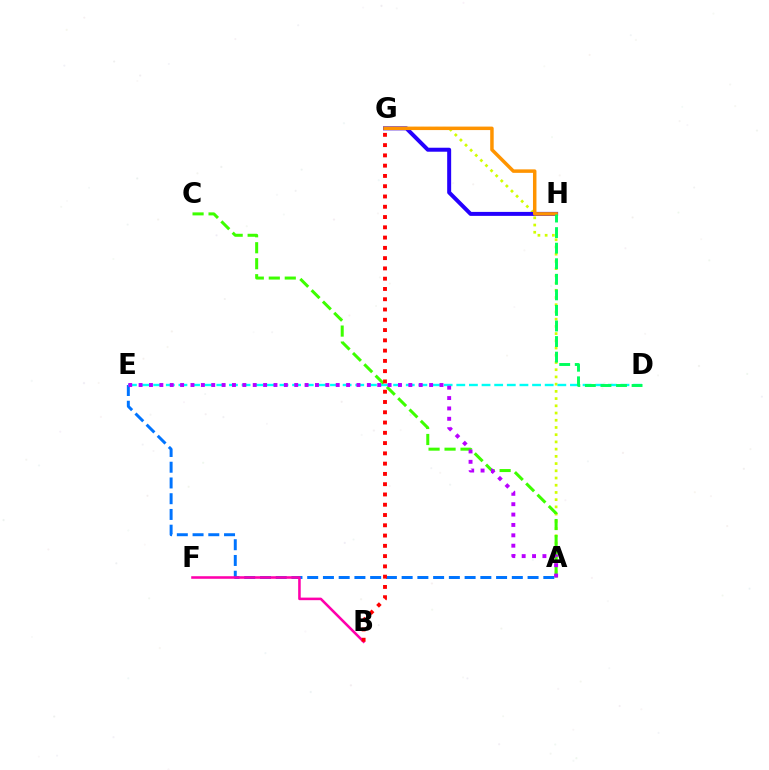{('A', 'G'): [{'color': '#d1ff00', 'line_style': 'dotted', 'thickness': 1.96}], ('A', 'E'): [{'color': '#0074ff', 'line_style': 'dashed', 'thickness': 2.14}, {'color': '#b900ff', 'line_style': 'dotted', 'thickness': 2.82}], ('D', 'E'): [{'color': '#00fff6', 'line_style': 'dashed', 'thickness': 1.72}], ('B', 'F'): [{'color': '#ff00ac', 'line_style': 'solid', 'thickness': 1.85}], ('G', 'H'): [{'color': '#2500ff', 'line_style': 'solid', 'thickness': 2.87}, {'color': '#ff9400', 'line_style': 'solid', 'thickness': 2.51}], ('A', 'C'): [{'color': '#3dff00', 'line_style': 'dashed', 'thickness': 2.17}], ('D', 'H'): [{'color': '#00ff5c', 'line_style': 'dashed', 'thickness': 2.11}], ('B', 'G'): [{'color': '#ff0000', 'line_style': 'dotted', 'thickness': 2.79}]}